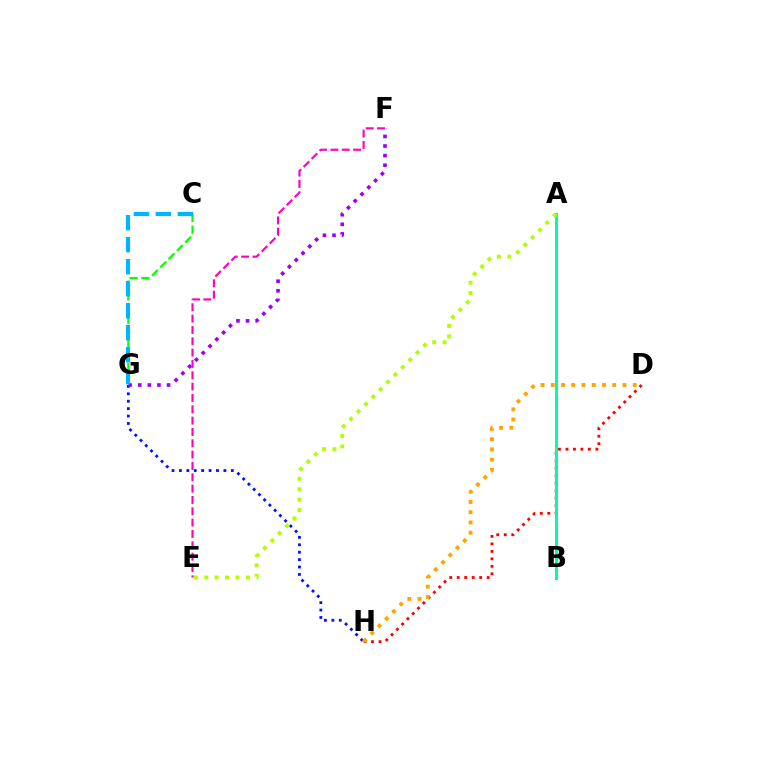{('C', 'G'): [{'color': '#08ff00', 'line_style': 'dashed', 'thickness': 1.59}, {'color': '#00b5ff', 'line_style': 'dashed', 'thickness': 2.99}], ('G', 'H'): [{'color': '#0010ff', 'line_style': 'dotted', 'thickness': 2.01}], ('F', 'G'): [{'color': '#9b00ff', 'line_style': 'dotted', 'thickness': 2.61}], ('D', 'H'): [{'color': '#ff0000', 'line_style': 'dotted', 'thickness': 2.03}, {'color': '#ffa500', 'line_style': 'dotted', 'thickness': 2.78}], ('A', 'B'): [{'color': '#00ff9d', 'line_style': 'solid', 'thickness': 2.16}], ('A', 'E'): [{'color': '#b3ff00', 'line_style': 'dotted', 'thickness': 2.83}], ('E', 'F'): [{'color': '#ff00bd', 'line_style': 'dashed', 'thickness': 1.54}]}